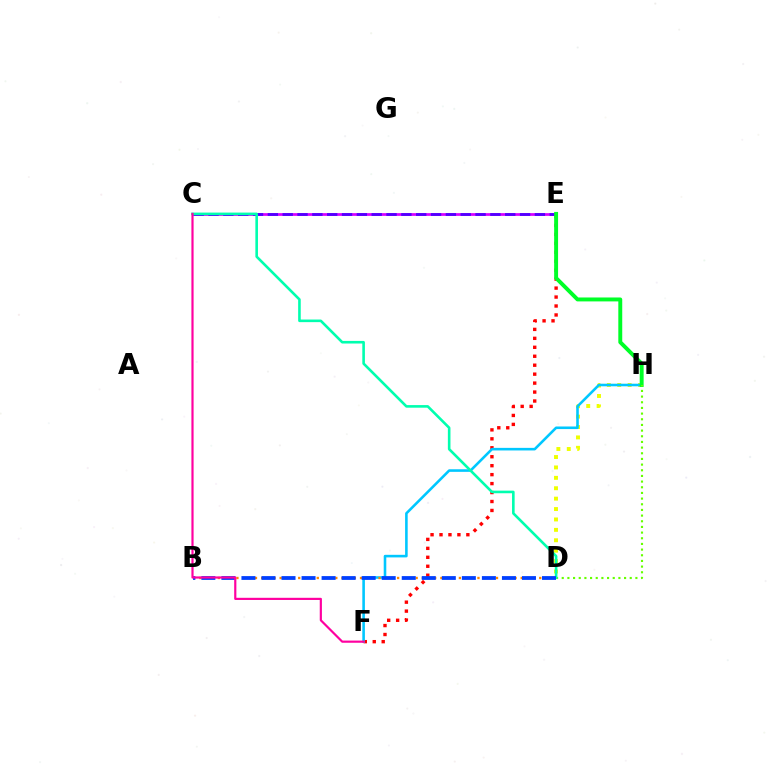{('D', 'H'): [{'color': '#eeff00', 'line_style': 'dotted', 'thickness': 2.83}, {'color': '#66ff00', 'line_style': 'dotted', 'thickness': 1.54}], ('E', 'F'): [{'color': '#ff0000', 'line_style': 'dotted', 'thickness': 2.43}], ('F', 'H'): [{'color': '#00c7ff', 'line_style': 'solid', 'thickness': 1.86}], ('C', 'E'): [{'color': '#d600ff', 'line_style': 'solid', 'thickness': 1.96}, {'color': '#4f00ff', 'line_style': 'dashed', 'thickness': 2.02}], ('E', 'H'): [{'color': '#00ff27', 'line_style': 'solid', 'thickness': 2.83}], ('B', 'D'): [{'color': '#ff8800', 'line_style': 'dotted', 'thickness': 1.68}, {'color': '#003fff', 'line_style': 'dashed', 'thickness': 2.72}], ('C', 'D'): [{'color': '#00ffaf', 'line_style': 'solid', 'thickness': 1.88}], ('C', 'F'): [{'color': '#ff00a0', 'line_style': 'solid', 'thickness': 1.57}]}